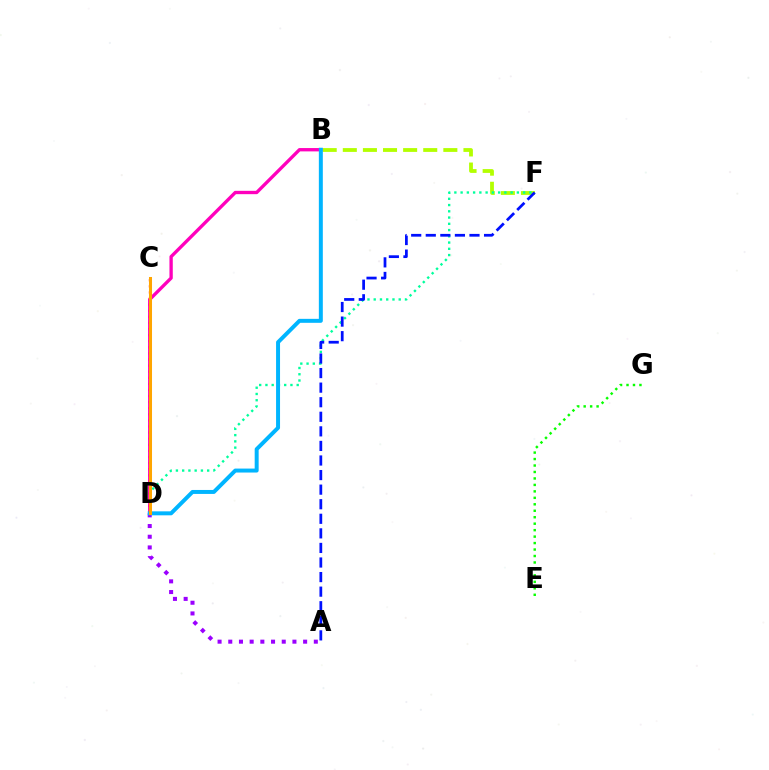{('B', 'F'): [{'color': '#b3ff00', 'line_style': 'dashed', 'thickness': 2.73}], ('D', 'F'): [{'color': '#00ff9d', 'line_style': 'dotted', 'thickness': 1.7}], ('A', 'F'): [{'color': '#0010ff', 'line_style': 'dashed', 'thickness': 1.98}], ('B', 'D'): [{'color': '#ff00bd', 'line_style': 'solid', 'thickness': 2.4}, {'color': '#00b5ff', 'line_style': 'solid', 'thickness': 2.86}], ('C', 'D'): [{'color': '#ff0000', 'line_style': 'dotted', 'thickness': 1.66}, {'color': '#ffa500', 'line_style': 'solid', 'thickness': 2.19}], ('A', 'D'): [{'color': '#9b00ff', 'line_style': 'dotted', 'thickness': 2.91}], ('E', 'G'): [{'color': '#08ff00', 'line_style': 'dotted', 'thickness': 1.76}]}